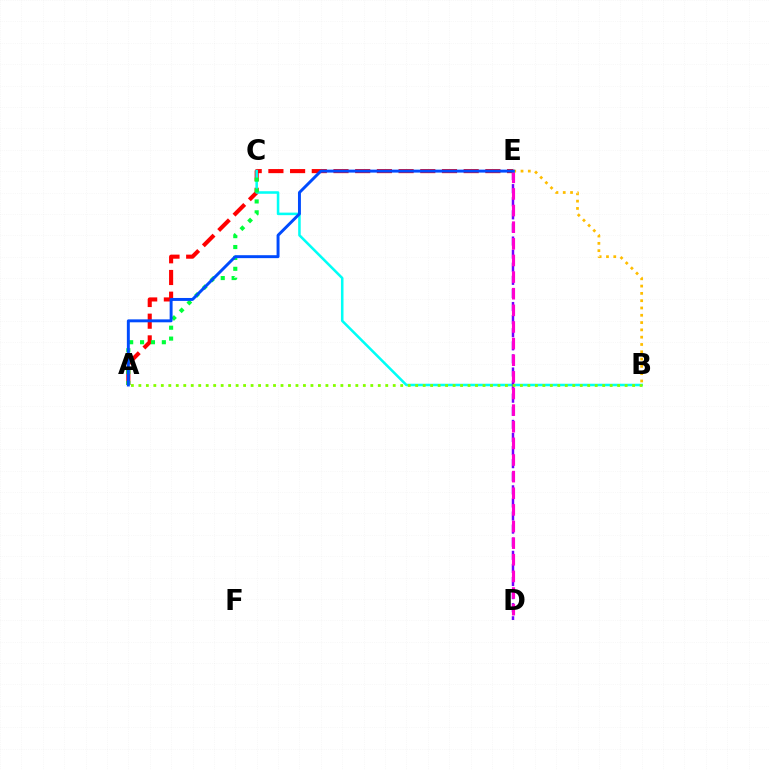{('A', 'E'): [{'color': '#ff0000', 'line_style': 'dashed', 'thickness': 2.95}, {'color': '#004bff', 'line_style': 'solid', 'thickness': 2.12}], ('B', 'C'): [{'color': '#00fff6', 'line_style': 'solid', 'thickness': 1.83}], ('D', 'E'): [{'color': '#7200ff', 'line_style': 'dashed', 'thickness': 1.78}, {'color': '#ff00cf', 'line_style': 'dashed', 'thickness': 2.26}], ('B', 'E'): [{'color': '#ffbd00', 'line_style': 'dotted', 'thickness': 1.98}], ('A', 'C'): [{'color': '#00ff39', 'line_style': 'dotted', 'thickness': 2.96}], ('A', 'B'): [{'color': '#84ff00', 'line_style': 'dotted', 'thickness': 2.03}]}